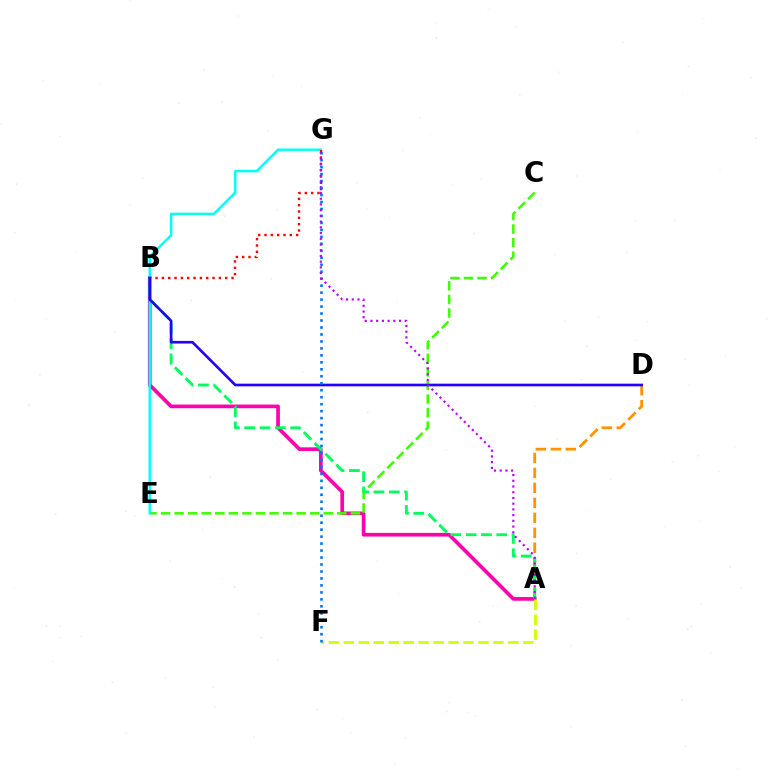{('A', 'B'): [{'color': '#ff00ac', 'line_style': 'solid', 'thickness': 2.65}, {'color': '#00ff5c', 'line_style': 'dashed', 'thickness': 2.08}], ('C', 'E'): [{'color': '#3dff00', 'line_style': 'dashed', 'thickness': 1.84}], ('E', 'G'): [{'color': '#00fff6', 'line_style': 'solid', 'thickness': 1.74}], ('A', 'D'): [{'color': '#ff9400', 'line_style': 'dashed', 'thickness': 2.03}], ('A', 'F'): [{'color': '#d1ff00', 'line_style': 'dashed', 'thickness': 2.03}], ('B', 'G'): [{'color': '#ff0000', 'line_style': 'dotted', 'thickness': 1.72}], ('B', 'D'): [{'color': '#2500ff', 'line_style': 'solid', 'thickness': 1.91}], ('F', 'G'): [{'color': '#0074ff', 'line_style': 'dotted', 'thickness': 1.89}], ('A', 'G'): [{'color': '#b900ff', 'line_style': 'dotted', 'thickness': 1.55}]}